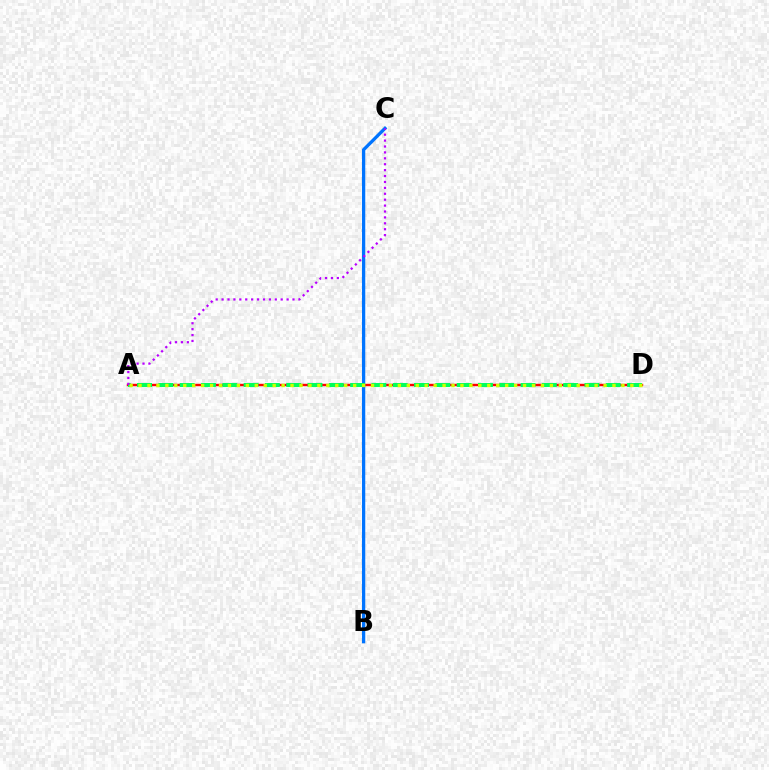{('A', 'D'): [{'color': '#ff0000', 'line_style': 'solid', 'thickness': 1.73}, {'color': '#00ff5c', 'line_style': 'dashed', 'thickness': 2.89}, {'color': '#d1ff00', 'line_style': 'dotted', 'thickness': 2.43}], ('B', 'C'): [{'color': '#0074ff', 'line_style': 'solid', 'thickness': 2.36}], ('A', 'C'): [{'color': '#b900ff', 'line_style': 'dotted', 'thickness': 1.61}]}